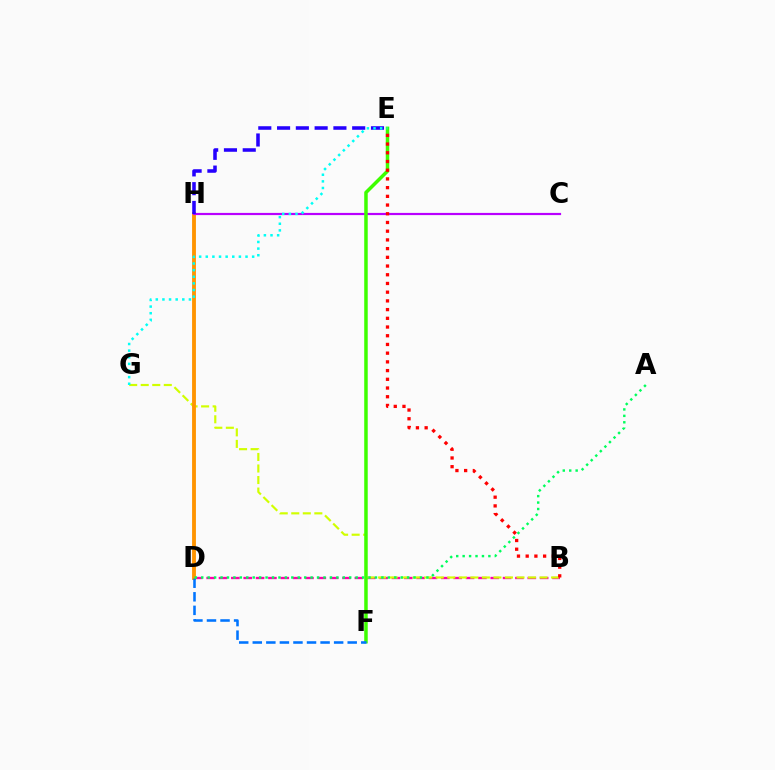{('B', 'D'): [{'color': '#ff00ac', 'line_style': 'dashed', 'thickness': 1.68}], ('B', 'G'): [{'color': '#d1ff00', 'line_style': 'dashed', 'thickness': 1.57}], ('D', 'H'): [{'color': '#ff9400', 'line_style': 'solid', 'thickness': 2.77}], ('C', 'H'): [{'color': '#b900ff', 'line_style': 'solid', 'thickness': 1.58}], ('E', 'F'): [{'color': '#3dff00', 'line_style': 'solid', 'thickness': 2.52}], ('D', 'F'): [{'color': '#0074ff', 'line_style': 'dashed', 'thickness': 1.84}], ('E', 'H'): [{'color': '#2500ff', 'line_style': 'dashed', 'thickness': 2.55}], ('E', 'G'): [{'color': '#00fff6', 'line_style': 'dotted', 'thickness': 1.8}], ('B', 'E'): [{'color': '#ff0000', 'line_style': 'dotted', 'thickness': 2.37}], ('A', 'D'): [{'color': '#00ff5c', 'line_style': 'dotted', 'thickness': 1.75}]}